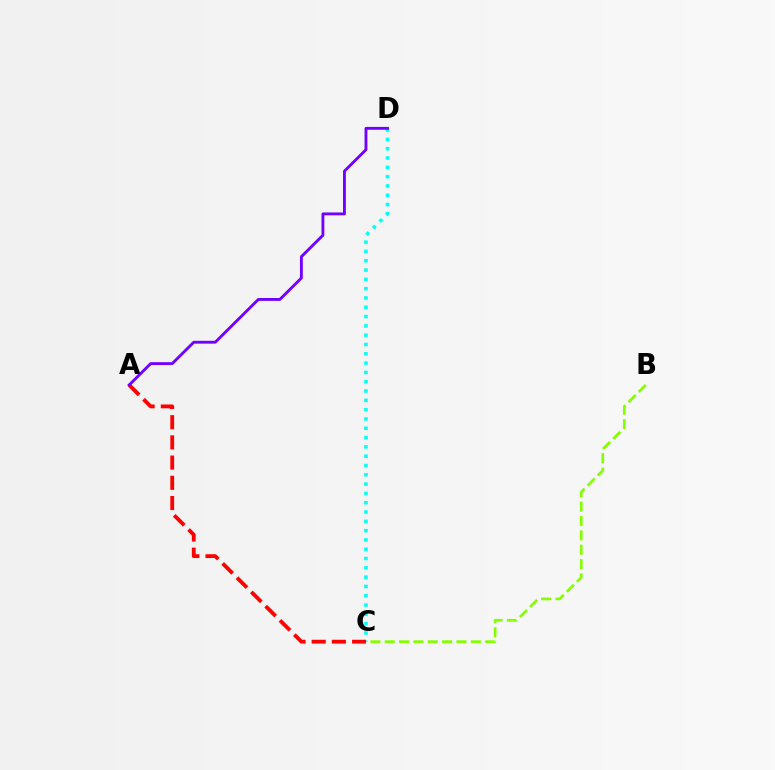{('B', 'C'): [{'color': '#84ff00', 'line_style': 'dashed', 'thickness': 1.95}], ('C', 'D'): [{'color': '#00fff6', 'line_style': 'dotted', 'thickness': 2.53}], ('A', 'C'): [{'color': '#ff0000', 'line_style': 'dashed', 'thickness': 2.75}], ('A', 'D'): [{'color': '#7200ff', 'line_style': 'solid', 'thickness': 2.06}]}